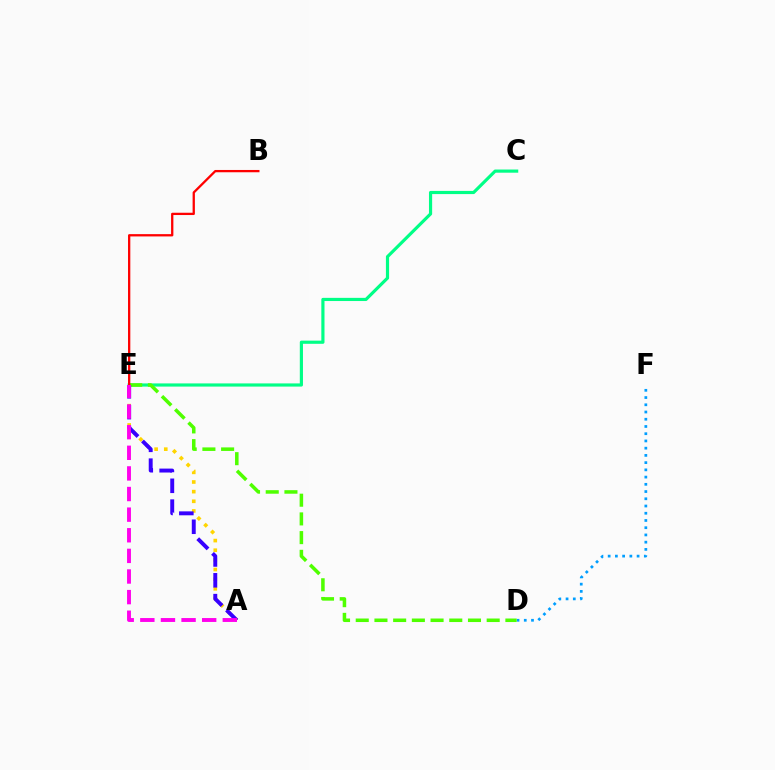{('A', 'E'): [{'color': '#ffd500', 'line_style': 'dotted', 'thickness': 2.62}, {'color': '#3700ff', 'line_style': 'dashed', 'thickness': 2.83}, {'color': '#ff00ed', 'line_style': 'dashed', 'thickness': 2.8}], ('D', 'F'): [{'color': '#009eff', 'line_style': 'dotted', 'thickness': 1.96}], ('C', 'E'): [{'color': '#00ff86', 'line_style': 'solid', 'thickness': 2.28}], ('D', 'E'): [{'color': '#4fff00', 'line_style': 'dashed', 'thickness': 2.54}], ('B', 'E'): [{'color': '#ff0000', 'line_style': 'solid', 'thickness': 1.65}]}